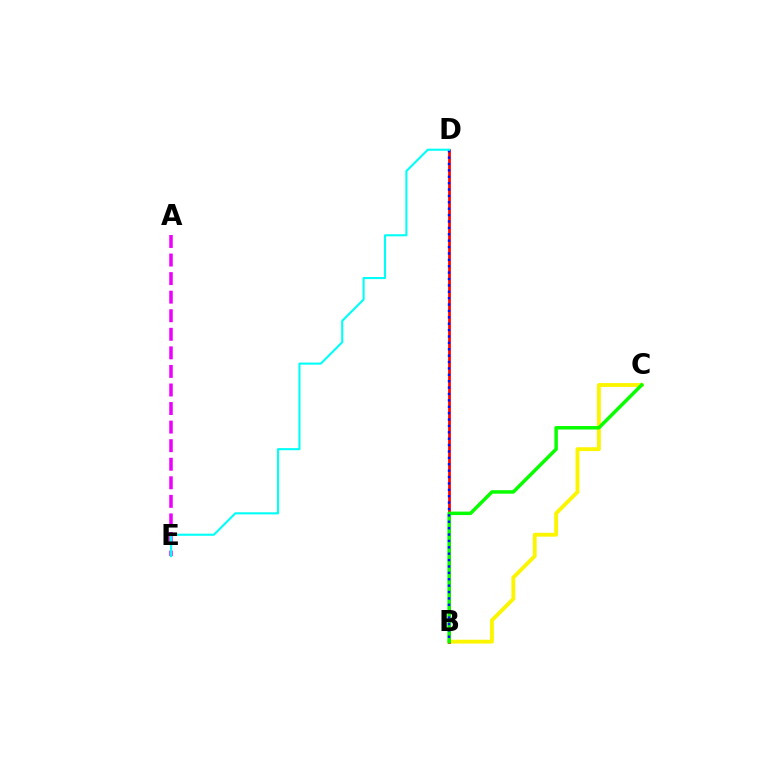{('A', 'E'): [{'color': '#ee00ff', 'line_style': 'dashed', 'thickness': 2.52}], ('B', 'C'): [{'color': '#fcf500', 'line_style': 'solid', 'thickness': 2.77}, {'color': '#08ff00', 'line_style': 'solid', 'thickness': 2.51}], ('B', 'D'): [{'color': '#ff0000', 'line_style': 'solid', 'thickness': 1.98}, {'color': '#0010ff', 'line_style': 'dotted', 'thickness': 1.74}], ('D', 'E'): [{'color': '#00fff6', 'line_style': 'solid', 'thickness': 1.51}]}